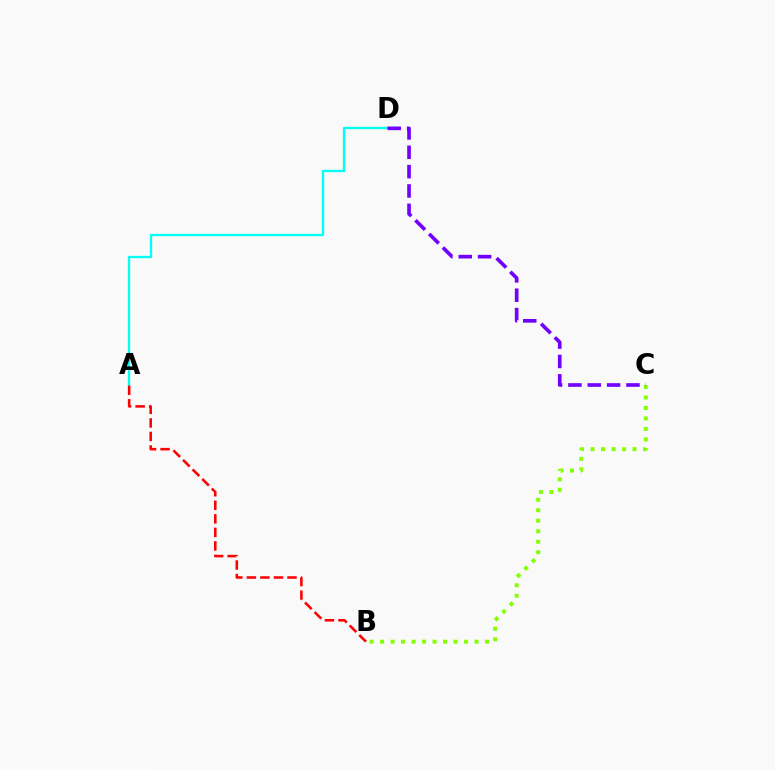{('A', 'D'): [{'color': '#00fff6', 'line_style': 'solid', 'thickness': 1.66}], ('A', 'B'): [{'color': '#ff0000', 'line_style': 'dashed', 'thickness': 1.84}], ('B', 'C'): [{'color': '#84ff00', 'line_style': 'dotted', 'thickness': 2.85}], ('C', 'D'): [{'color': '#7200ff', 'line_style': 'dashed', 'thickness': 2.63}]}